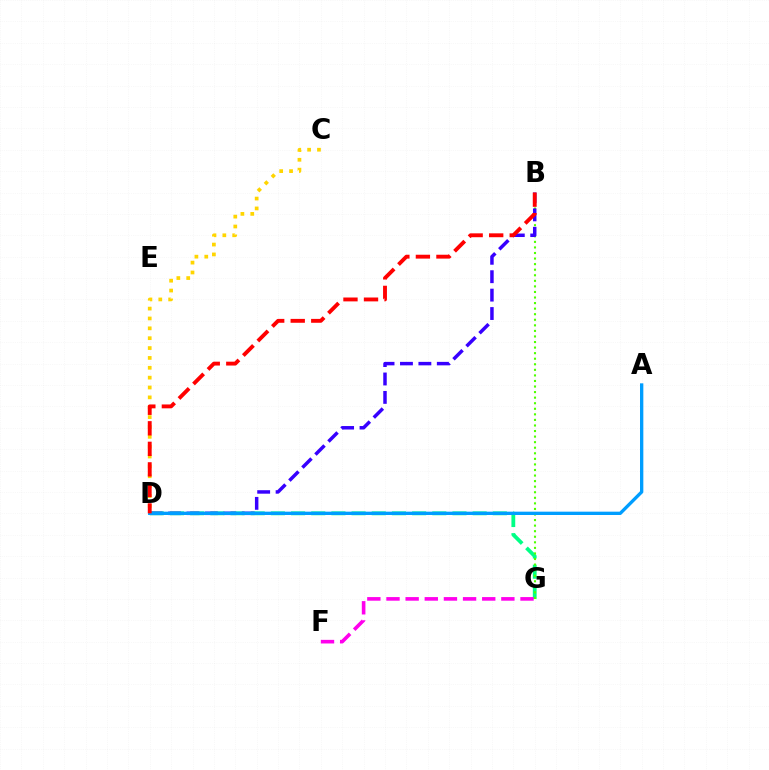{('D', 'G'): [{'color': '#00ff86', 'line_style': 'dashed', 'thickness': 2.74}], ('B', 'G'): [{'color': '#4fff00', 'line_style': 'dotted', 'thickness': 1.51}], ('F', 'G'): [{'color': '#ff00ed', 'line_style': 'dashed', 'thickness': 2.6}], ('C', 'D'): [{'color': '#ffd500', 'line_style': 'dotted', 'thickness': 2.68}], ('B', 'D'): [{'color': '#3700ff', 'line_style': 'dashed', 'thickness': 2.5}, {'color': '#ff0000', 'line_style': 'dashed', 'thickness': 2.79}], ('A', 'D'): [{'color': '#009eff', 'line_style': 'solid', 'thickness': 2.4}]}